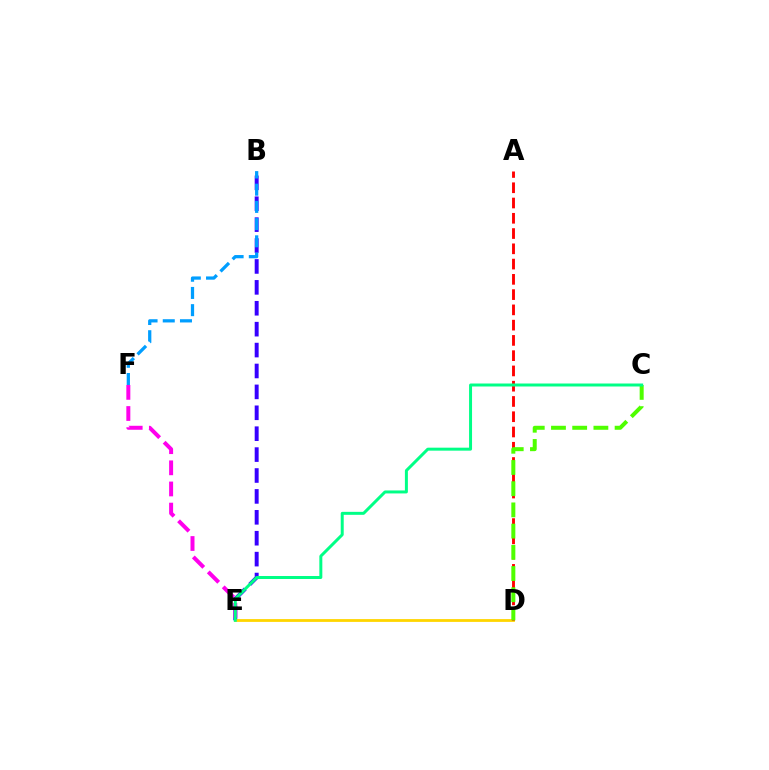{('B', 'E'): [{'color': '#3700ff', 'line_style': 'dashed', 'thickness': 2.84}], ('D', 'E'): [{'color': '#ffd500', 'line_style': 'solid', 'thickness': 2.02}], ('A', 'D'): [{'color': '#ff0000', 'line_style': 'dashed', 'thickness': 2.07}], ('C', 'D'): [{'color': '#4fff00', 'line_style': 'dashed', 'thickness': 2.88}], ('B', 'F'): [{'color': '#009eff', 'line_style': 'dashed', 'thickness': 2.34}], ('E', 'F'): [{'color': '#ff00ed', 'line_style': 'dashed', 'thickness': 2.87}], ('C', 'E'): [{'color': '#00ff86', 'line_style': 'solid', 'thickness': 2.15}]}